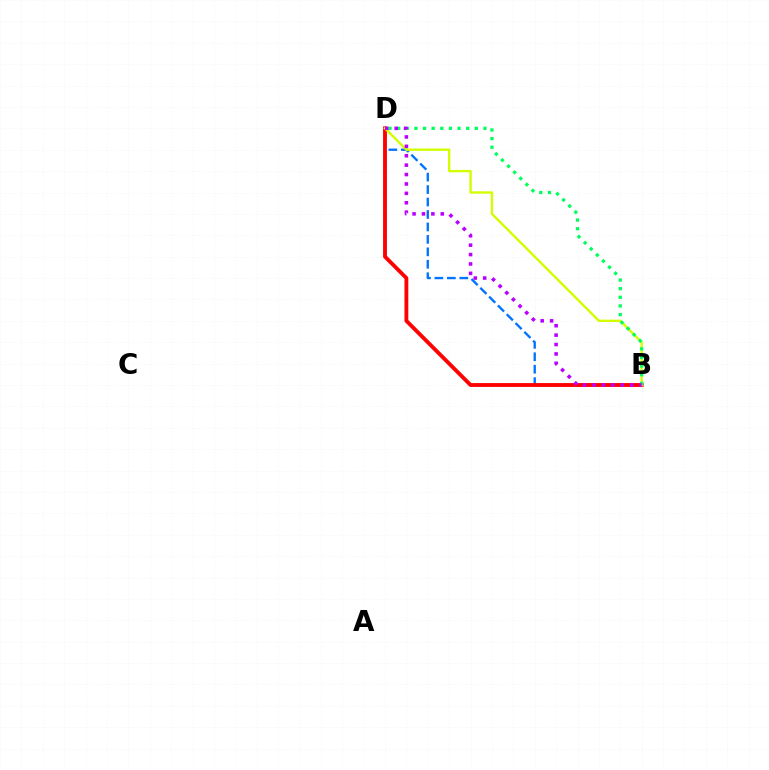{('B', 'D'): [{'color': '#0074ff', 'line_style': 'dashed', 'thickness': 1.69}, {'color': '#ff0000', 'line_style': 'solid', 'thickness': 2.77}, {'color': '#d1ff00', 'line_style': 'solid', 'thickness': 1.71}, {'color': '#00ff5c', 'line_style': 'dotted', 'thickness': 2.34}, {'color': '#b900ff', 'line_style': 'dotted', 'thickness': 2.56}]}